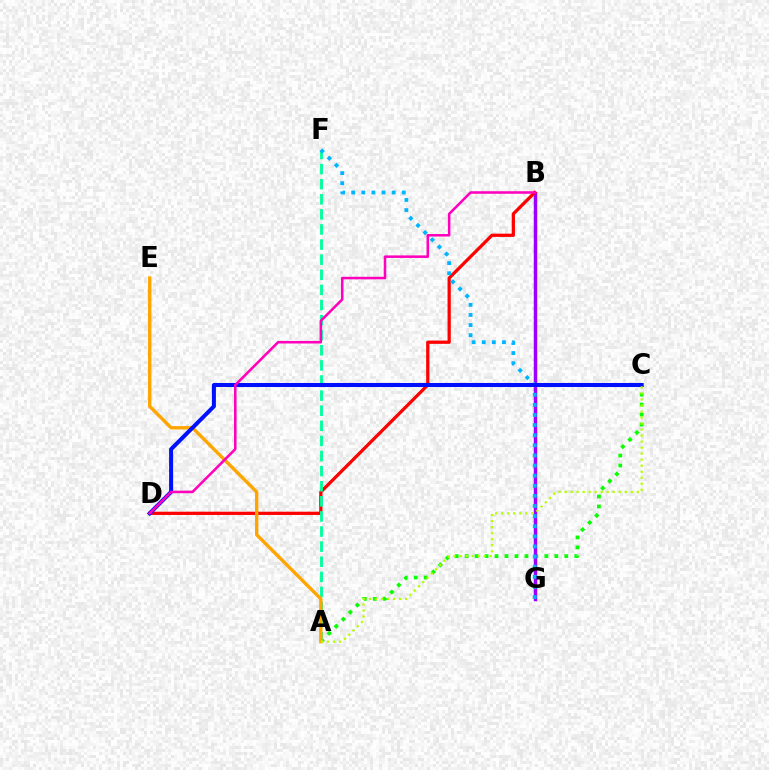{('A', 'C'): [{'color': '#08ff00', 'line_style': 'dotted', 'thickness': 2.71}, {'color': '#b3ff00', 'line_style': 'dotted', 'thickness': 1.64}], ('B', 'G'): [{'color': '#9b00ff', 'line_style': 'solid', 'thickness': 2.5}], ('B', 'D'): [{'color': '#ff0000', 'line_style': 'solid', 'thickness': 2.33}, {'color': '#ff00bd', 'line_style': 'solid', 'thickness': 1.83}], ('A', 'F'): [{'color': '#00ff9d', 'line_style': 'dashed', 'thickness': 2.05}], ('A', 'E'): [{'color': '#ffa500', 'line_style': 'solid', 'thickness': 2.43}], ('F', 'G'): [{'color': '#00b5ff', 'line_style': 'dotted', 'thickness': 2.75}], ('C', 'D'): [{'color': '#0010ff', 'line_style': 'solid', 'thickness': 2.9}]}